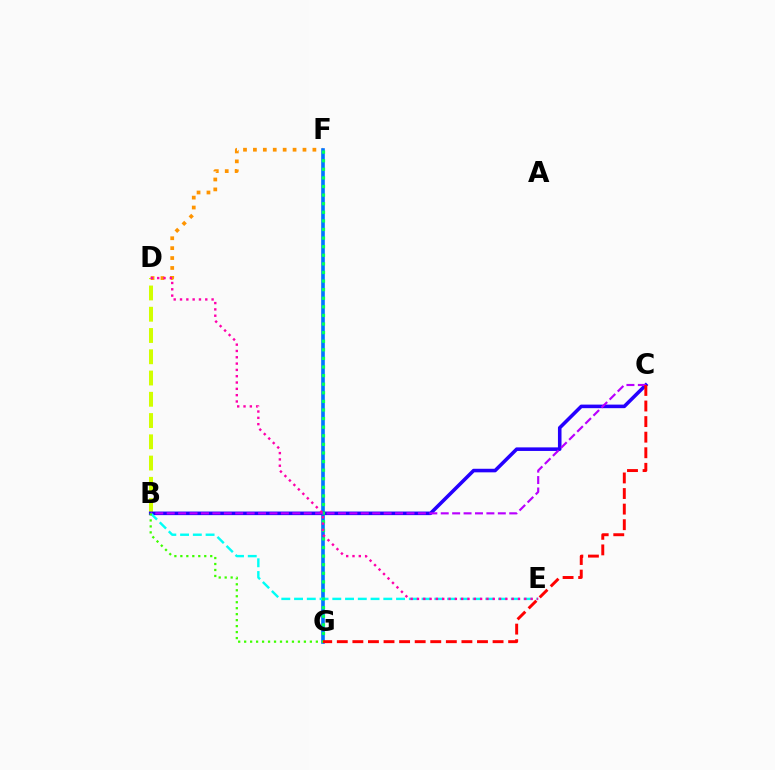{('B', 'D'): [{'color': '#d1ff00', 'line_style': 'dashed', 'thickness': 2.89}], ('D', 'F'): [{'color': '#ff9400', 'line_style': 'dotted', 'thickness': 2.69}], ('F', 'G'): [{'color': '#0074ff', 'line_style': 'solid', 'thickness': 2.62}, {'color': '#00ff5c', 'line_style': 'dotted', 'thickness': 2.34}], ('B', 'C'): [{'color': '#2500ff', 'line_style': 'solid', 'thickness': 2.57}, {'color': '#b900ff', 'line_style': 'dashed', 'thickness': 1.55}], ('B', 'E'): [{'color': '#00fff6', 'line_style': 'dashed', 'thickness': 1.73}], ('C', 'G'): [{'color': '#ff0000', 'line_style': 'dashed', 'thickness': 2.12}], ('D', 'E'): [{'color': '#ff00ac', 'line_style': 'dotted', 'thickness': 1.72}], ('B', 'G'): [{'color': '#3dff00', 'line_style': 'dotted', 'thickness': 1.62}]}